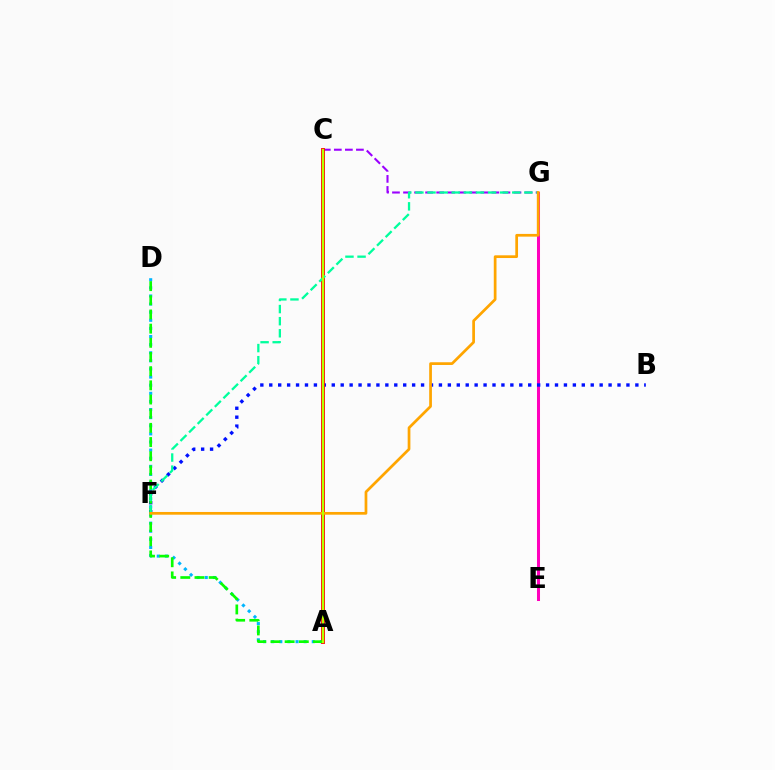{('A', 'D'): [{'color': '#00b5ff', 'line_style': 'dotted', 'thickness': 2.2}, {'color': '#08ff00', 'line_style': 'dashed', 'thickness': 1.93}], ('E', 'G'): [{'color': '#ff00bd', 'line_style': 'solid', 'thickness': 2.17}], ('C', 'G'): [{'color': '#9b00ff', 'line_style': 'dashed', 'thickness': 1.5}], ('B', 'F'): [{'color': '#0010ff', 'line_style': 'dotted', 'thickness': 2.43}], ('A', 'C'): [{'color': '#ff0000', 'line_style': 'solid', 'thickness': 2.77}, {'color': '#b3ff00', 'line_style': 'solid', 'thickness': 1.58}], ('F', 'G'): [{'color': '#00ff9d', 'line_style': 'dashed', 'thickness': 1.64}, {'color': '#ffa500', 'line_style': 'solid', 'thickness': 1.96}]}